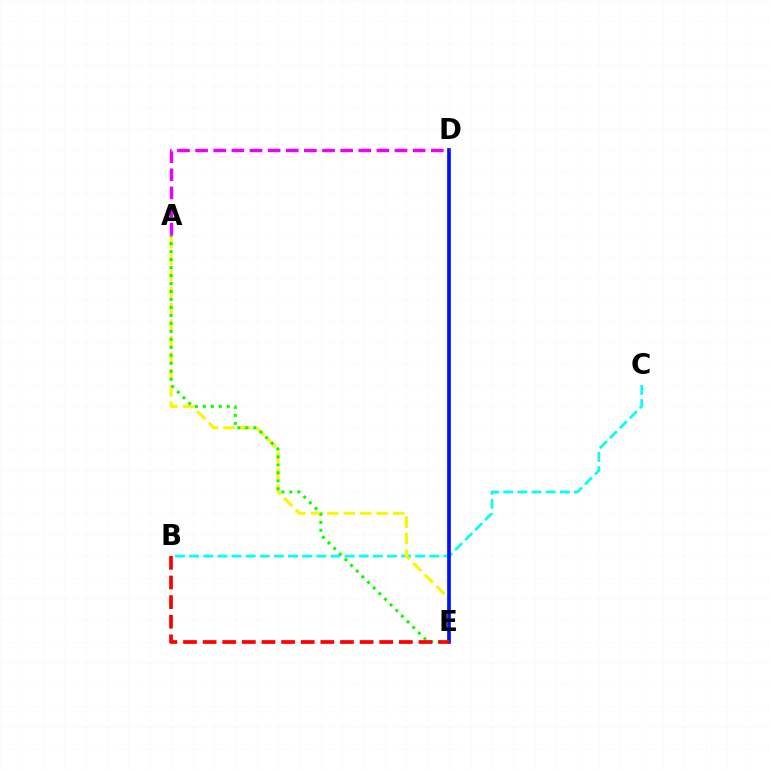{('B', 'C'): [{'color': '#00fff6', 'line_style': 'dashed', 'thickness': 1.92}], ('A', 'E'): [{'color': '#fcf500', 'line_style': 'dashed', 'thickness': 2.23}, {'color': '#08ff00', 'line_style': 'dotted', 'thickness': 2.17}], ('D', 'E'): [{'color': '#0010ff', 'line_style': 'solid', 'thickness': 2.65}], ('B', 'E'): [{'color': '#ff0000', 'line_style': 'dashed', 'thickness': 2.67}], ('A', 'D'): [{'color': '#ee00ff', 'line_style': 'dashed', 'thickness': 2.46}]}